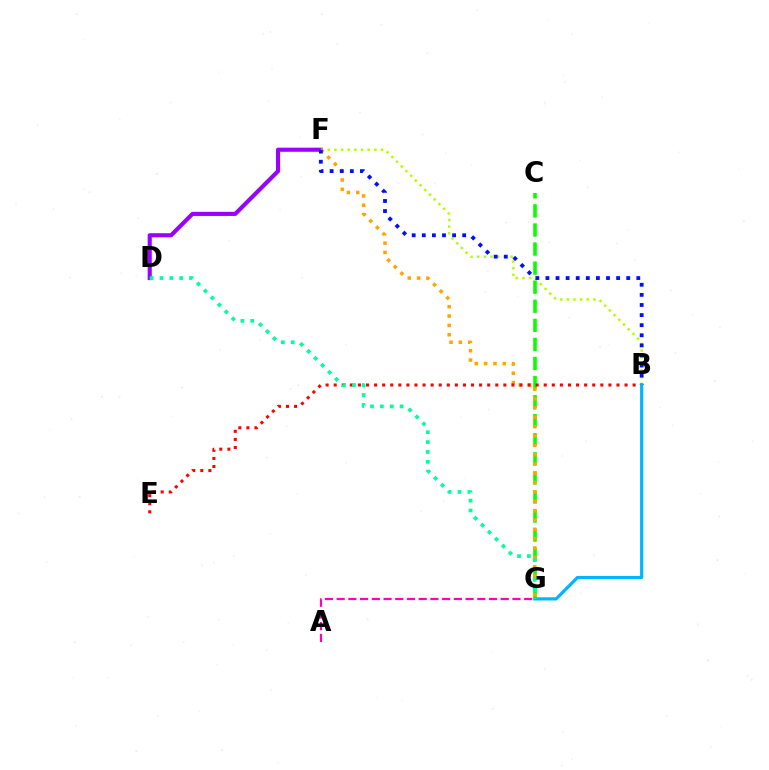{('D', 'F'): [{'color': '#9b00ff', 'line_style': 'solid', 'thickness': 2.96}], ('C', 'G'): [{'color': '#08ff00', 'line_style': 'dashed', 'thickness': 2.59}], ('A', 'G'): [{'color': '#ff00bd', 'line_style': 'dashed', 'thickness': 1.59}], ('B', 'F'): [{'color': '#b3ff00', 'line_style': 'dotted', 'thickness': 1.81}, {'color': '#0010ff', 'line_style': 'dotted', 'thickness': 2.74}], ('F', 'G'): [{'color': '#ffa500', 'line_style': 'dotted', 'thickness': 2.54}], ('B', 'E'): [{'color': '#ff0000', 'line_style': 'dotted', 'thickness': 2.2}], ('B', 'G'): [{'color': '#00b5ff', 'line_style': 'solid', 'thickness': 2.28}], ('D', 'G'): [{'color': '#00ff9d', 'line_style': 'dotted', 'thickness': 2.68}]}